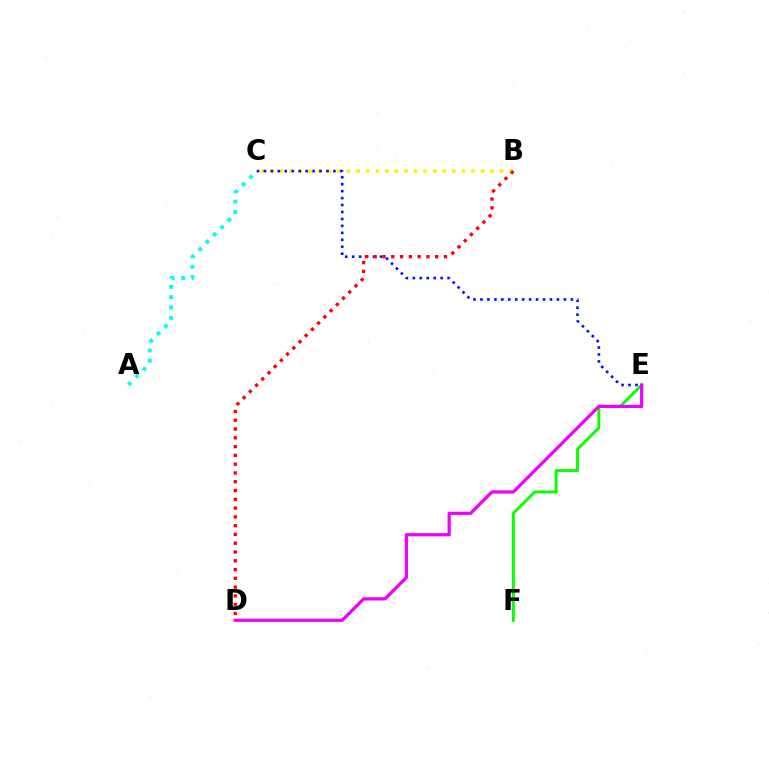{('A', 'C'): [{'color': '#00fff6', 'line_style': 'dotted', 'thickness': 2.82}], ('E', 'F'): [{'color': '#08ff00', 'line_style': 'solid', 'thickness': 2.11}], ('B', 'C'): [{'color': '#fcf500', 'line_style': 'dotted', 'thickness': 2.6}], ('C', 'E'): [{'color': '#0010ff', 'line_style': 'dotted', 'thickness': 1.89}], ('B', 'D'): [{'color': '#ff0000', 'line_style': 'dotted', 'thickness': 2.39}], ('D', 'E'): [{'color': '#ee00ff', 'line_style': 'solid', 'thickness': 2.33}]}